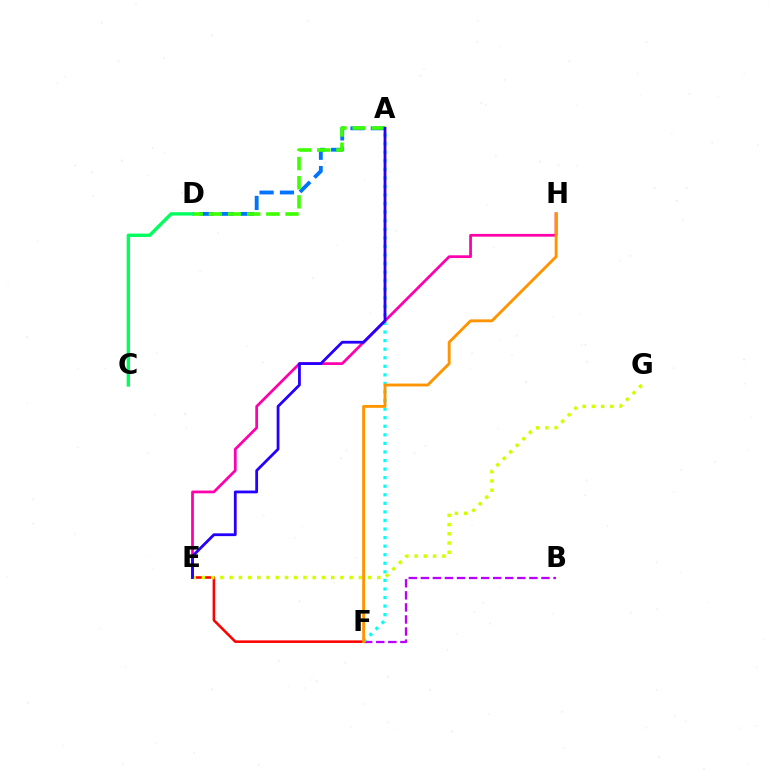{('E', 'F'): [{'color': '#ff0000', 'line_style': 'solid', 'thickness': 1.85}], ('A', 'D'): [{'color': '#0074ff', 'line_style': 'dashed', 'thickness': 2.77}, {'color': '#3dff00', 'line_style': 'dashed', 'thickness': 2.6}], ('B', 'F'): [{'color': '#b900ff', 'line_style': 'dashed', 'thickness': 1.64}], ('A', 'F'): [{'color': '#00fff6', 'line_style': 'dotted', 'thickness': 2.33}], ('E', 'H'): [{'color': '#ff00ac', 'line_style': 'solid', 'thickness': 1.98}], ('E', 'G'): [{'color': '#d1ff00', 'line_style': 'dotted', 'thickness': 2.51}], ('A', 'E'): [{'color': '#2500ff', 'line_style': 'solid', 'thickness': 2.01}], ('F', 'H'): [{'color': '#ff9400', 'line_style': 'solid', 'thickness': 2.07}], ('C', 'D'): [{'color': '#00ff5c', 'line_style': 'solid', 'thickness': 2.41}]}